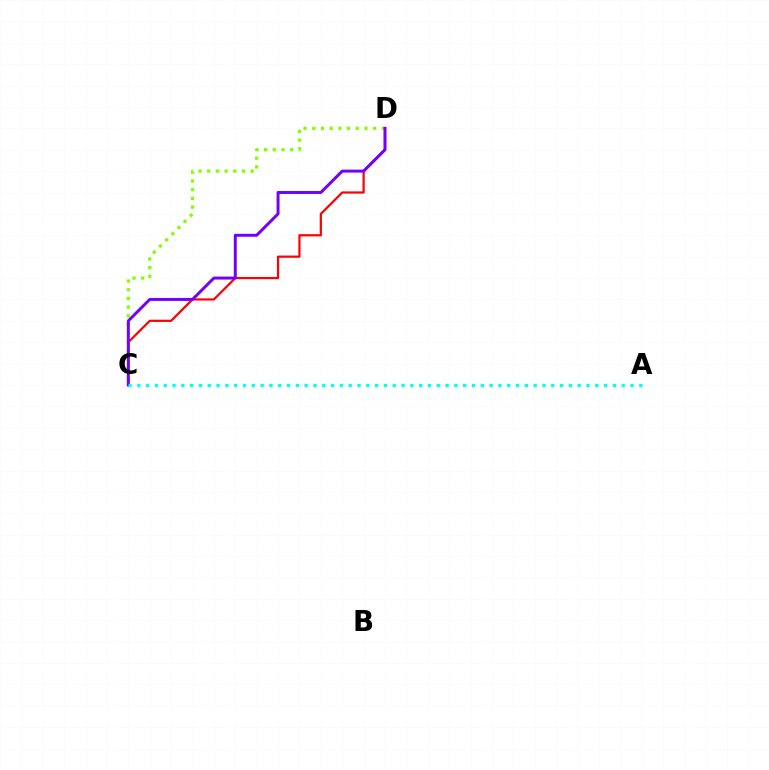{('C', 'D'): [{'color': '#ff0000', 'line_style': 'solid', 'thickness': 1.59}, {'color': '#84ff00', 'line_style': 'dotted', 'thickness': 2.36}, {'color': '#7200ff', 'line_style': 'solid', 'thickness': 2.13}], ('A', 'C'): [{'color': '#00fff6', 'line_style': 'dotted', 'thickness': 2.39}]}